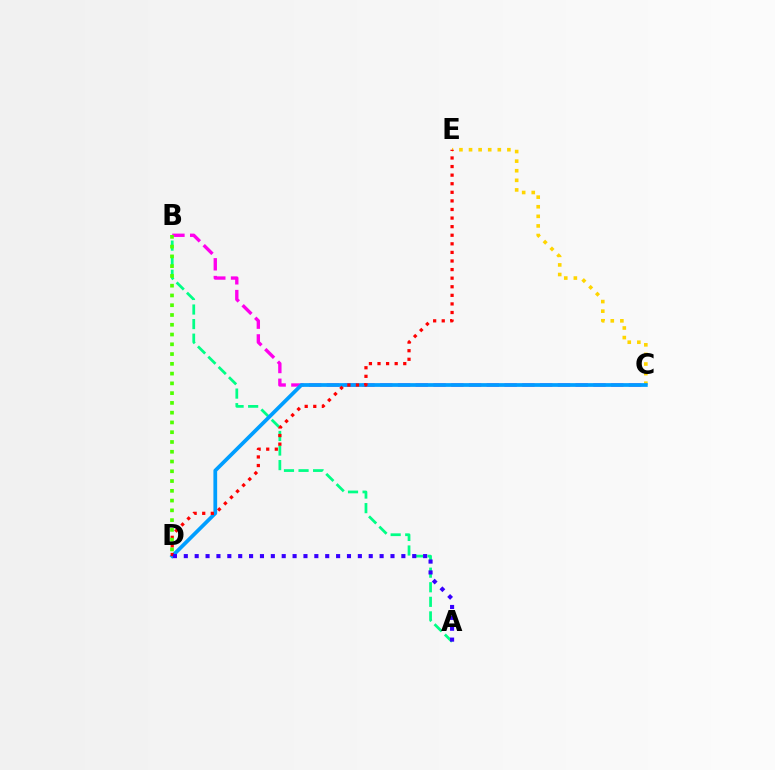{('A', 'B'): [{'color': '#00ff86', 'line_style': 'dashed', 'thickness': 1.98}], ('B', 'C'): [{'color': '#ff00ed', 'line_style': 'dashed', 'thickness': 2.41}], ('C', 'E'): [{'color': '#ffd500', 'line_style': 'dotted', 'thickness': 2.61}], ('C', 'D'): [{'color': '#009eff', 'line_style': 'solid', 'thickness': 2.69}], ('D', 'E'): [{'color': '#ff0000', 'line_style': 'dotted', 'thickness': 2.33}], ('B', 'D'): [{'color': '#4fff00', 'line_style': 'dotted', 'thickness': 2.65}], ('A', 'D'): [{'color': '#3700ff', 'line_style': 'dotted', 'thickness': 2.96}]}